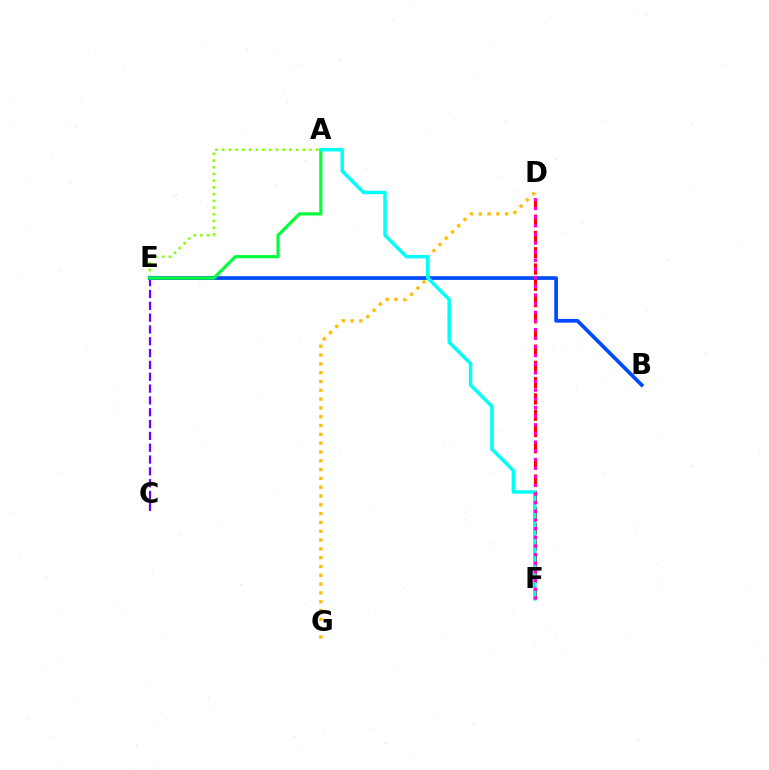{('C', 'E'): [{'color': '#7200ff', 'line_style': 'dashed', 'thickness': 1.61}], ('A', 'E'): [{'color': '#84ff00', 'line_style': 'dotted', 'thickness': 1.82}, {'color': '#00ff39', 'line_style': 'solid', 'thickness': 2.27}], ('D', 'G'): [{'color': '#ffbd00', 'line_style': 'dotted', 'thickness': 2.39}], ('B', 'E'): [{'color': '#004bff', 'line_style': 'solid', 'thickness': 2.67}], ('D', 'F'): [{'color': '#ff0000', 'line_style': 'dashed', 'thickness': 2.21}, {'color': '#ff00cf', 'line_style': 'dotted', 'thickness': 2.35}], ('A', 'F'): [{'color': '#00fff6', 'line_style': 'solid', 'thickness': 2.49}]}